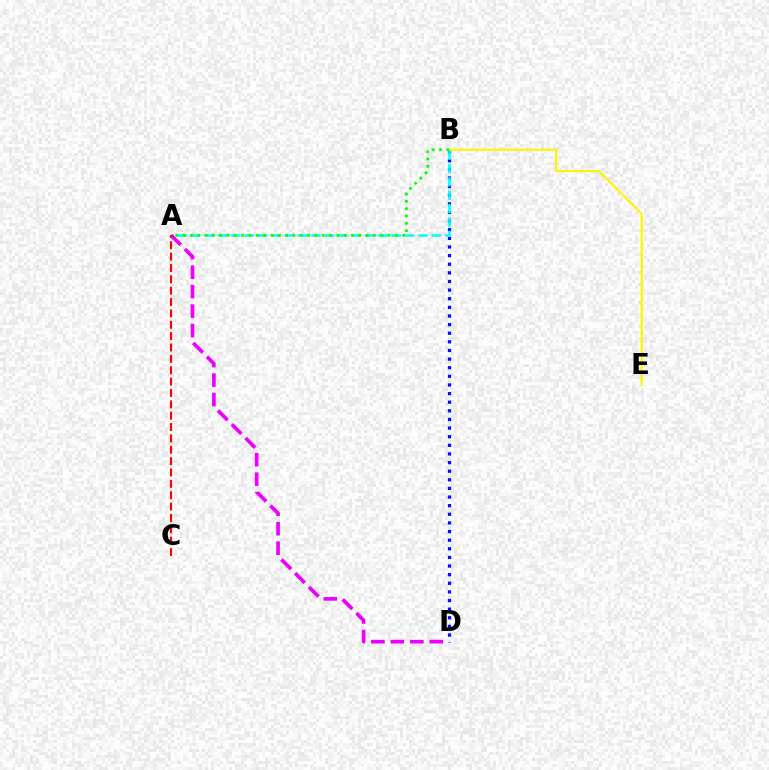{('B', 'D'): [{'color': '#0010ff', 'line_style': 'dotted', 'thickness': 2.34}], ('A', 'B'): [{'color': '#00fff6', 'line_style': 'dashed', 'thickness': 1.82}, {'color': '#08ff00', 'line_style': 'dotted', 'thickness': 1.99}], ('B', 'E'): [{'color': '#fcf500', 'line_style': 'solid', 'thickness': 1.52}], ('A', 'D'): [{'color': '#ee00ff', 'line_style': 'dashed', 'thickness': 2.64}], ('A', 'C'): [{'color': '#ff0000', 'line_style': 'dashed', 'thickness': 1.54}]}